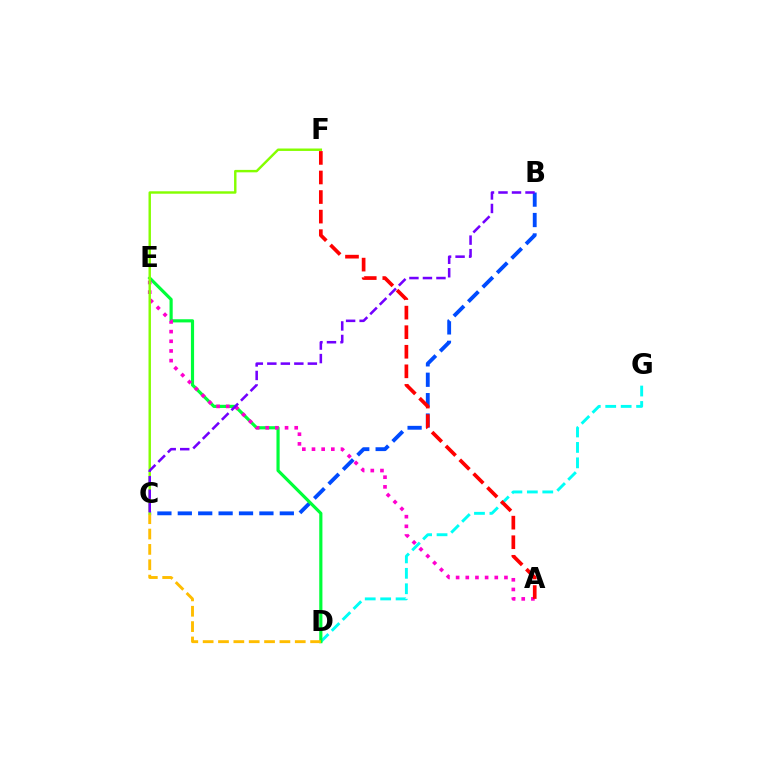{('D', 'G'): [{'color': '#00fff6', 'line_style': 'dashed', 'thickness': 2.1}], ('B', 'C'): [{'color': '#004bff', 'line_style': 'dashed', 'thickness': 2.77}, {'color': '#7200ff', 'line_style': 'dashed', 'thickness': 1.83}], ('D', 'E'): [{'color': '#00ff39', 'line_style': 'solid', 'thickness': 2.28}], ('A', 'E'): [{'color': '#ff00cf', 'line_style': 'dotted', 'thickness': 2.63}], ('A', 'F'): [{'color': '#ff0000', 'line_style': 'dashed', 'thickness': 2.66}], ('C', 'D'): [{'color': '#ffbd00', 'line_style': 'dashed', 'thickness': 2.09}], ('C', 'F'): [{'color': '#84ff00', 'line_style': 'solid', 'thickness': 1.75}]}